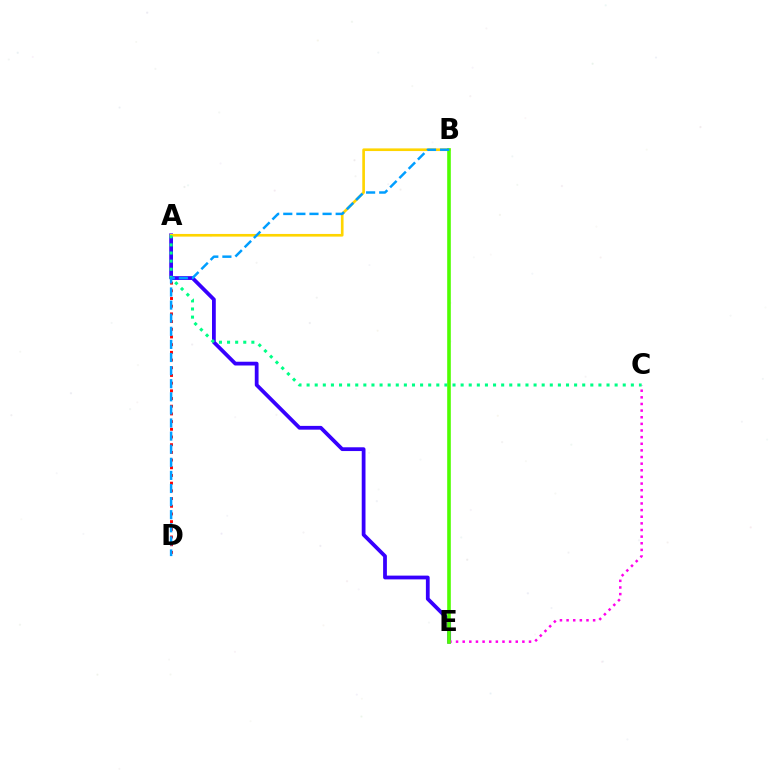{('A', 'D'): [{'color': '#ff0000', 'line_style': 'dotted', 'thickness': 2.09}], ('A', 'E'): [{'color': '#3700ff', 'line_style': 'solid', 'thickness': 2.72}], ('A', 'B'): [{'color': '#ffd500', 'line_style': 'solid', 'thickness': 1.91}], ('C', 'E'): [{'color': '#ff00ed', 'line_style': 'dotted', 'thickness': 1.8}], ('A', 'C'): [{'color': '#00ff86', 'line_style': 'dotted', 'thickness': 2.2}], ('B', 'E'): [{'color': '#4fff00', 'line_style': 'solid', 'thickness': 2.6}], ('B', 'D'): [{'color': '#009eff', 'line_style': 'dashed', 'thickness': 1.78}]}